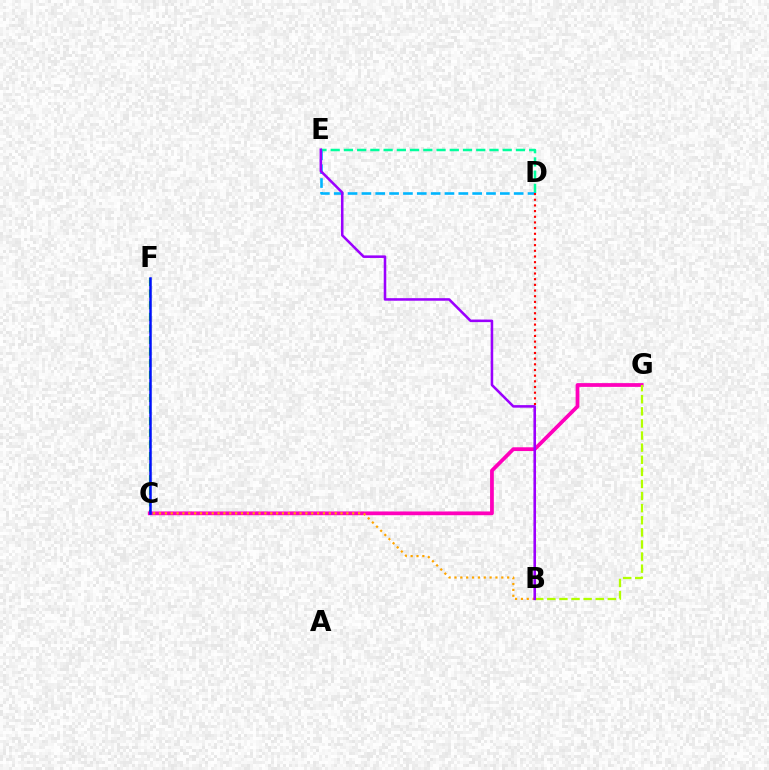{('C', 'F'): [{'color': '#08ff00', 'line_style': 'dashed', 'thickness': 1.58}, {'color': '#0010ff', 'line_style': 'solid', 'thickness': 1.8}], ('D', 'E'): [{'color': '#00ff9d', 'line_style': 'dashed', 'thickness': 1.8}, {'color': '#00b5ff', 'line_style': 'dashed', 'thickness': 1.88}], ('B', 'D'): [{'color': '#ff0000', 'line_style': 'dotted', 'thickness': 1.54}], ('C', 'G'): [{'color': '#ff00bd', 'line_style': 'solid', 'thickness': 2.71}], ('B', 'G'): [{'color': '#b3ff00', 'line_style': 'dashed', 'thickness': 1.64}], ('B', 'C'): [{'color': '#ffa500', 'line_style': 'dotted', 'thickness': 1.59}], ('B', 'E'): [{'color': '#9b00ff', 'line_style': 'solid', 'thickness': 1.84}]}